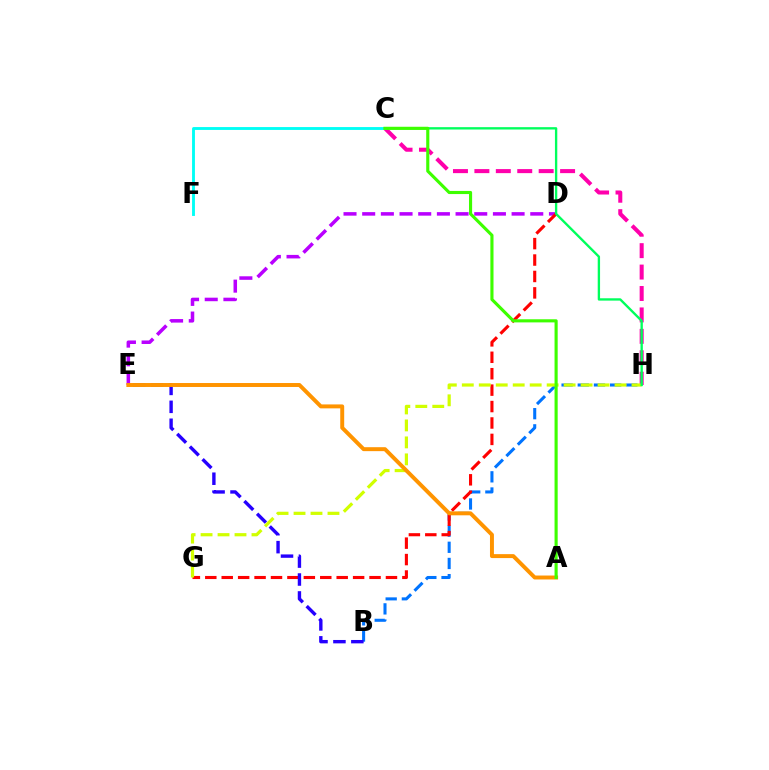{('C', 'H'): [{'color': '#ff00ac', 'line_style': 'dashed', 'thickness': 2.91}, {'color': '#00ff5c', 'line_style': 'solid', 'thickness': 1.69}], ('D', 'E'): [{'color': '#b900ff', 'line_style': 'dashed', 'thickness': 2.54}], ('B', 'H'): [{'color': '#0074ff', 'line_style': 'dashed', 'thickness': 2.2}], ('D', 'G'): [{'color': '#ff0000', 'line_style': 'dashed', 'thickness': 2.23}], ('G', 'H'): [{'color': '#d1ff00', 'line_style': 'dashed', 'thickness': 2.31}], ('B', 'E'): [{'color': '#2500ff', 'line_style': 'dashed', 'thickness': 2.43}], ('A', 'E'): [{'color': '#ff9400', 'line_style': 'solid', 'thickness': 2.84}], ('C', 'F'): [{'color': '#00fff6', 'line_style': 'solid', 'thickness': 2.06}], ('A', 'C'): [{'color': '#3dff00', 'line_style': 'solid', 'thickness': 2.25}]}